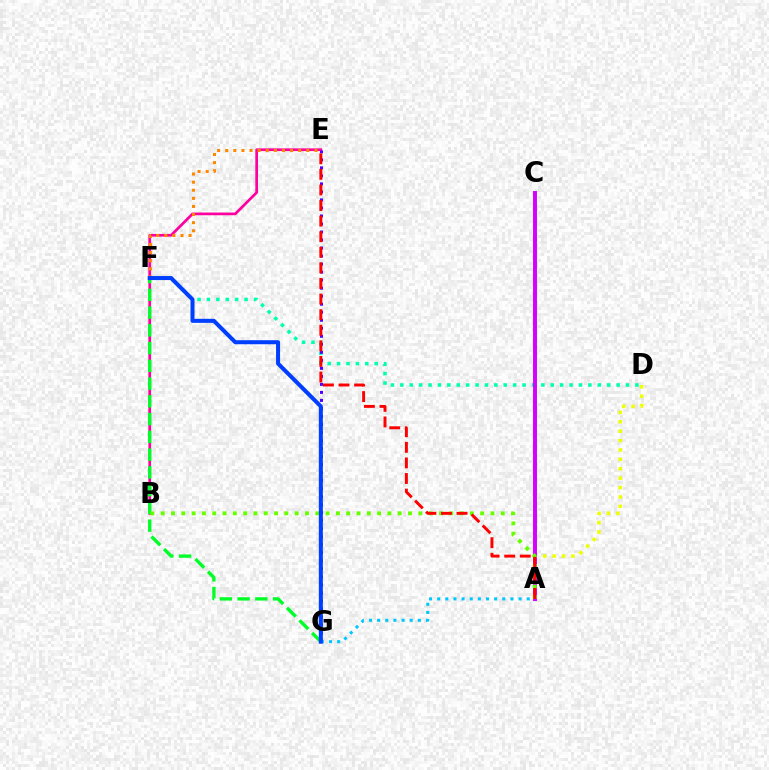{('B', 'E'): [{'color': '#ff00a0', 'line_style': 'solid', 'thickness': 1.95}], ('D', 'F'): [{'color': '#00ffaf', 'line_style': 'dotted', 'thickness': 2.55}], ('F', 'G'): [{'color': '#00ff27', 'line_style': 'dashed', 'thickness': 2.41}, {'color': '#003fff', 'line_style': 'solid', 'thickness': 2.9}], ('E', 'G'): [{'color': '#4f00ff', 'line_style': 'dotted', 'thickness': 2.18}], ('A', 'D'): [{'color': '#eeff00', 'line_style': 'dotted', 'thickness': 2.55}], ('A', 'C'): [{'color': '#d600ff', 'line_style': 'solid', 'thickness': 2.84}], ('A', 'B'): [{'color': '#66ff00', 'line_style': 'dotted', 'thickness': 2.8}], ('A', 'E'): [{'color': '#ff0000', 'line_style': 'dashed', 'thickness': 2.12}], ('A', 'G'): [{'color': '#00c7ff', 'line_style': 'dotted', 'thickness': 2.21}], ('E', 'F'): [{'color': '#ff8800', 'line_style': 'dotted', 'thickness': 2.2}]}